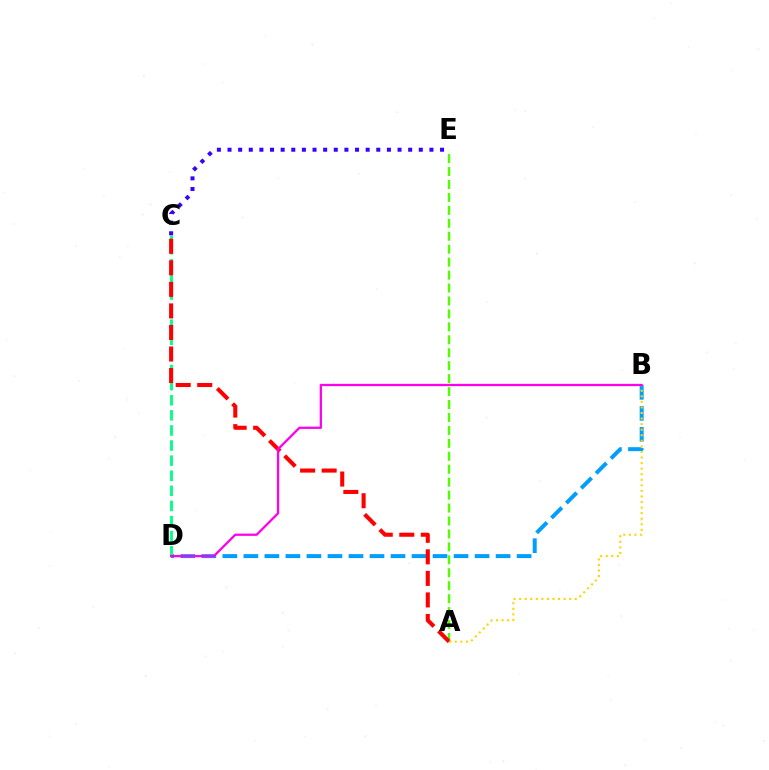{('B', 'D'): [{'color': '#009eff', 'line_style': 'dashed', 'thickness': 2.86}, {'color': '#ff00ed', 'line_style': 'solid', 'thickness': 1.64}], ('C', 'D'): [{'color': '#00ff86', 'line_style': 'dashed', 'thickness': 2.05}], ('A', 'E'): [{'color': '#4fff00', 'line_style': 'dashed', 'thickness': 1.76}], ('A', 'C'): [{'color': '#ff0000', 'line_style': 'dashed', 'thickness': 2.93}], ('A', 'B'): [{'color': '#ffd500', 'line_style': 'dotted', 'thickness': 1.51}], ('C', 'E'): [{'color': '#3700ff', 'line_style': 'dotted', 'thickness': 2.89}]}